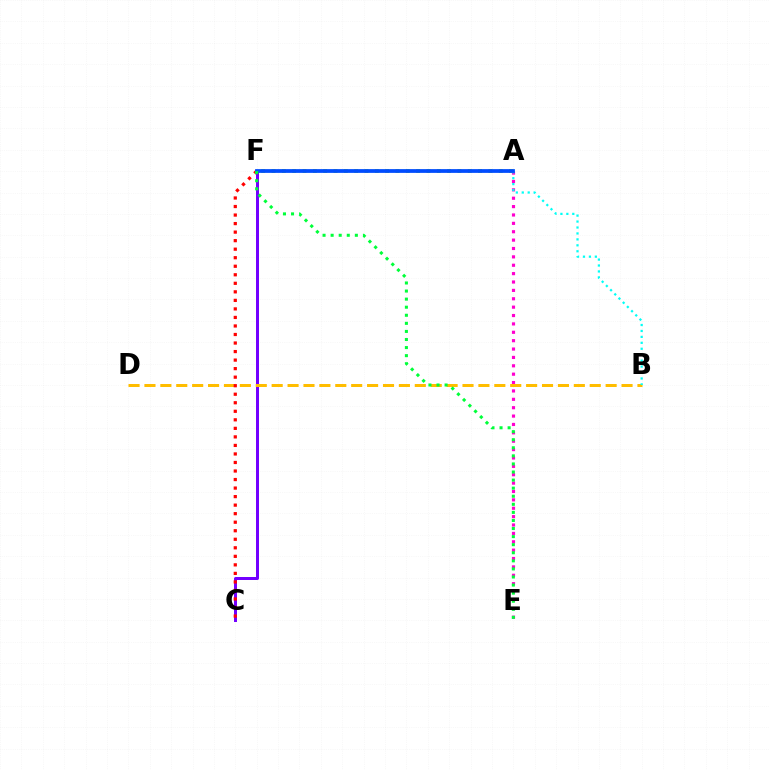{('A', 'E'): [{'color': '#ff00cf', 'line_style': 'dotted', 'thickness': 2.28}], ('C', 'F'): [{'color': '#7200ff', 'line_style': 'solid', 'thickness': 2.15}, {'color': '#ff0000', 'line_style': 'dotted', 'thickness': 2.32}], ('A', 'F'): [{'color': '#84ff00', 'line_style': 'dotted', 'thickness': 2.81}, {'color': '#004bff', 'line_style': 'solid', 'thickness': 2.7}], ('B', 'D'): [{'color': '#ffbd00', 'line_style': 'dashed', 'thickness': 2.16}], ('A', 'B'): [{'color': '#00fff6', 'line_style': 'dotted', 'thickness': 1.61}], ('E', 'F'): [{'color': '#00ff39', 'line_style': 'dotted', 'thickness': 2.19}]}